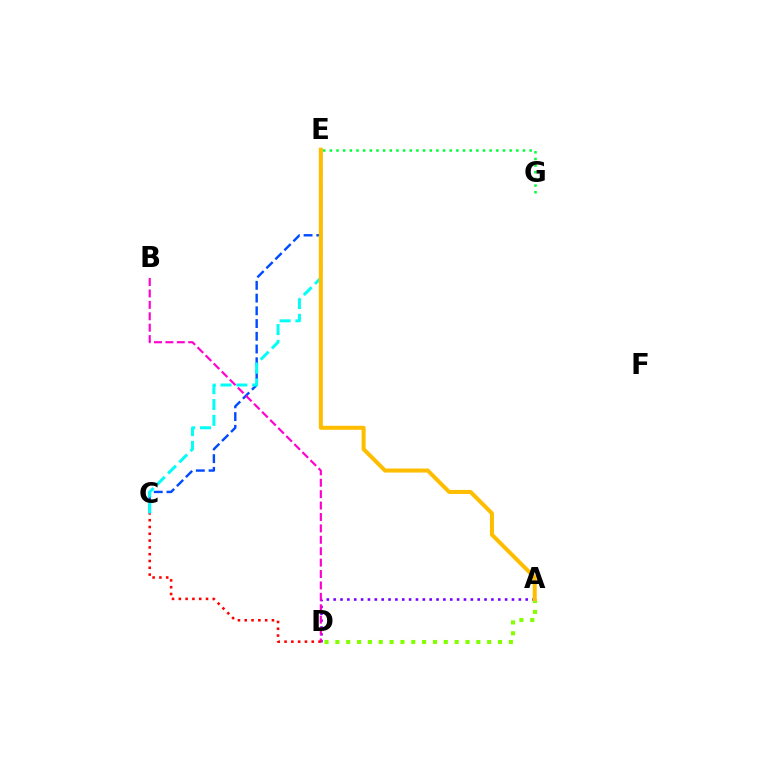{('E', 'G'): [{'color': '#00ff39', 'line_style': 'dotted', 'thickness': 1.81}], ('C', 'E'): [{'color': '#004bff', 'line_style': 'dashed', 'thickness': 1.73}, {'color': '#00fff6', 'line_style': 'dashed', 'thickness': 2.15}], ('A', 'D'): [{'color': '#7200ff', 'line_style': 'dotted', 'thickness': 1.86}, {'color': '#84ff00', 'line_style': 'dotted', 'thickness': 2.95}], ('B', 'D'): [{'color': '#ff00cf', 'line_style': 'dashed', 'thickness': 1.55}], ('C', 'D'): [{'color': '#ff0000', 'line_style': 'dotted', 'thickness': 1.85}], ('A', 'E'): [{'color': '#ffbd00', 'line_style': 'solid', 'thickness': 2.9}]}